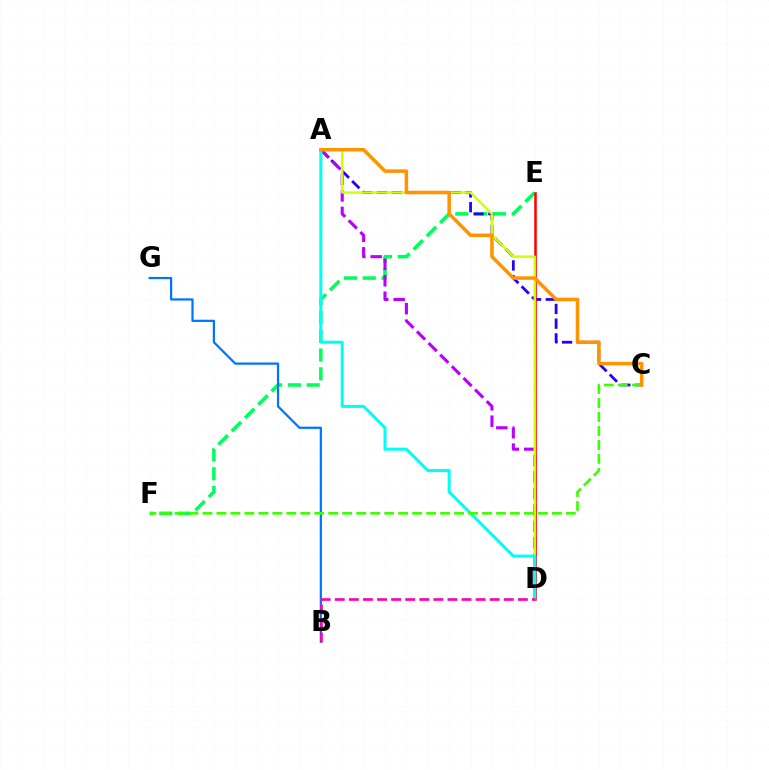{('E', 'F'): [{'color': '#00ff5c', 'line_style': 'dashed', 'thickness': 2.55}], ('A', 'C'): [{'color': '#2500ff', 'line_style': 'dashed', 'thickness': 2.0}, {'color': '#ff9400', 'line_style': 'solid', 'thickness': 2.54}], ('B', 'G'): [{'color': '#0074ff', 'line_style': 'solid', 'thickness': 1.6}], ('A', 'D'): [{'color': '#b900ff', 'line_style': 'dashed', 'thickness': 2.23}, {'color': '#d1ff00', 'line_style': 'solid', 'thickness': 1.75}, {'color': '#00fff6', 'line_style': 'solid', 'thickness': 2.19}], ('D', 'E'): [{'color': '#ff0000', 'line_style': 'solid', 'thickness': 1.85}], ('B', 'D'): [{'color': '#ff00ac', 'line_style': 'dashed', 'thickness': 1.91}], ('C', 'F'): [{'color': '#3dff00', 'line_style': 'dashed', 'thickness': 1.9}]}